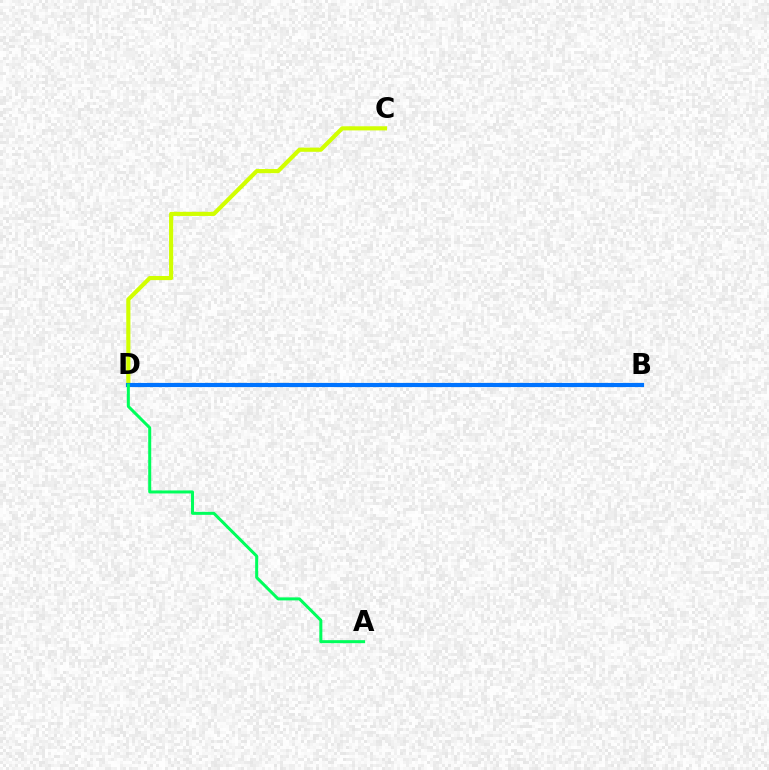{('B', 'D'): [{'color': '#b900ff', 'line_style': 'solid', 'thickness': 2.72}, {'color': '#ff0000', 'line_style': 'dotted', 'thickness': 1.77}, {'color': '#0074ff', 'line_style': 'solid', 'thickness': 2.99}], ('C', 'D'): [{'color': '#d1ff00', 'line_style': 'solid', 'thickness': 2.98}], ('A', 'D'): [{'color': '#00ff5c', 'line_style': 'solid', 'thickness': 2.17}]}